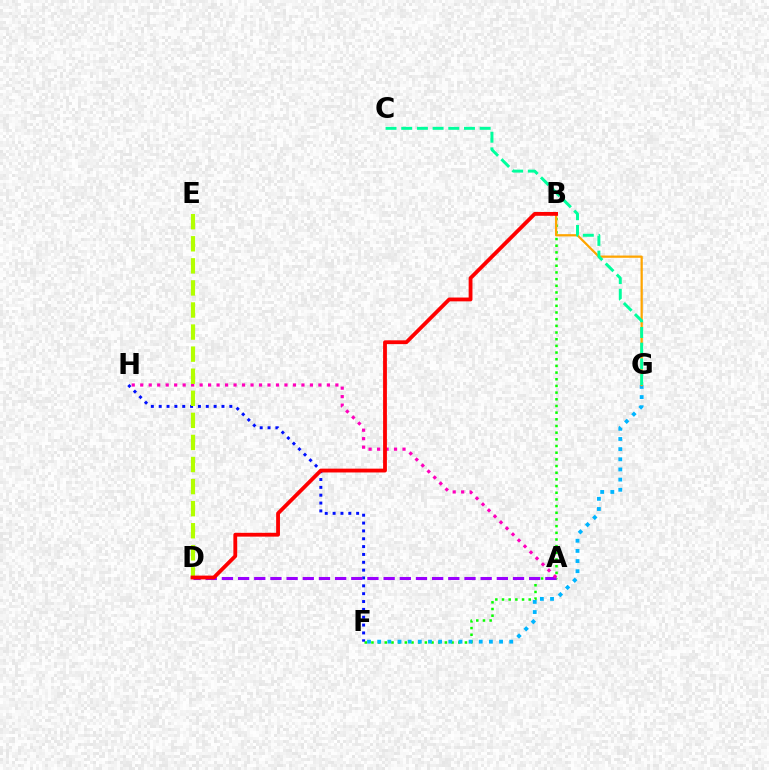{('B', 'F'): [{'color': '#08ff00', 'line_style': 'dotted', 'thickness': 1.81}], ('F', 'H'): [{'color': '#0010ff', 'line_style': 'dotted', 'thickness': 2.13}], ('F', 'G'): [{'color': '#00b5ff', 'line_style': 'dotted', 'thickness': 2.76}], ('A', 'D'): [{'color': '#9b00ff', 'line_style': 'dashed', 'thickness': 2.2}], ('A', 'H'): [{'color': '#ff00bd', 'line_style': 'dotted', 'thickness': 2.31}], ('D', 'E'): [{'color': '#b3ff00', 'line_style': 'dashed', 'thickness': 3.0}], ('B', 'G'): [{'color': '#ffa500', 'line_style': 'solid', 'thickness': 1.62}], ('B', 'D'): [{'color': '#ff0000', 'line_style': 'solid', 'thickness': 2.75}], ('C', 'G'): [{'color': '#00ff9d', 'line_style': 'dashed', 'thickness': 2.13}]}